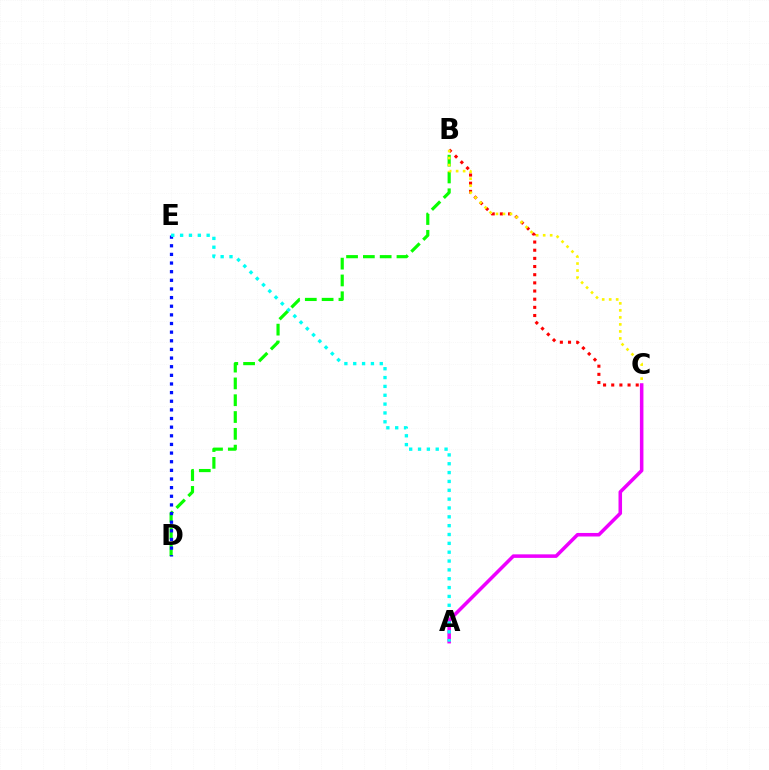{('B', 'D'): [{'color': '#08ff00', 'line_style': 'dashed', 'thickness': 2.28}], ('B', 'C'): [{'color': '#ff0000', 'line_style': 'dotted', 'thickness': 2.22}, {'color': '#fcf500', 'line_style': 'dotted', 'thickness': 1.9}], ('D', 'E'): [{'color': '#0010ff', 'line_style': 'dotted', 'thickness': 2.35}], ('A', 'C'): [{'color': '#ee00ff', 'line_style': 'solid', 'thickness': 2.55}], ('A', 'E'): [{'color': '#00fff6', 'line_style': 'dotted', 'thickness': 2.4}]}